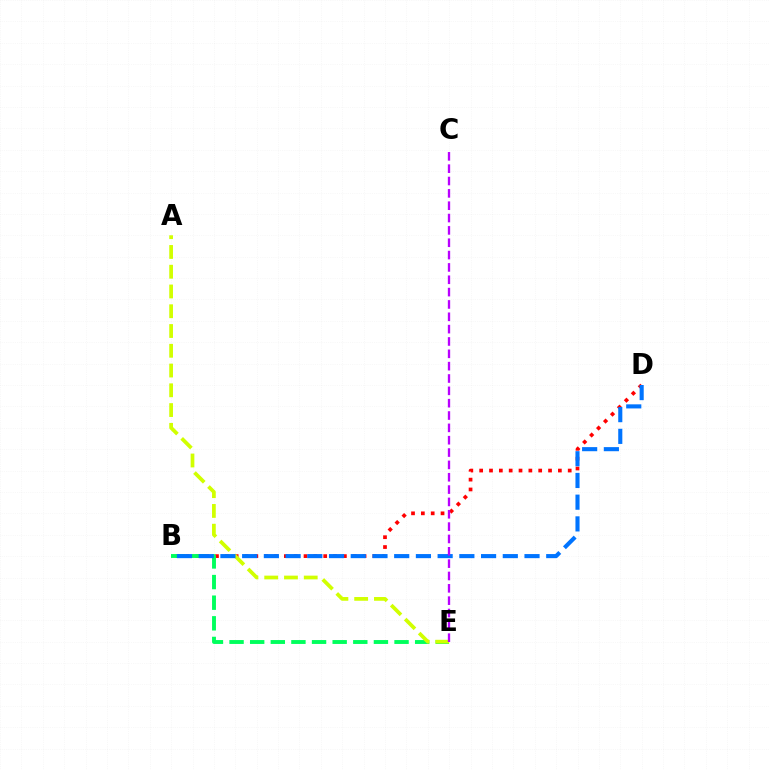{('B', 'D'): [{'color': '#ff0000', 'line_style': 'dotted', 'thickness': 2.67}, {'color': '#0074ff', 'line_style': 'dashed', 'thickness': 2.95}], ('B', 'E'): [{'color': '#00ff5c', 'line_style': 'dashed', 'thickness': 2.8}], ('A', 'E'): [{'color': '#d1ff00', 'line_style': 'dashed', 'thickness': 2.68}], ('C', 'E'): [{'color': '#b900ff', 'line_style': 'dashed', 'thickness': 1.68}]}